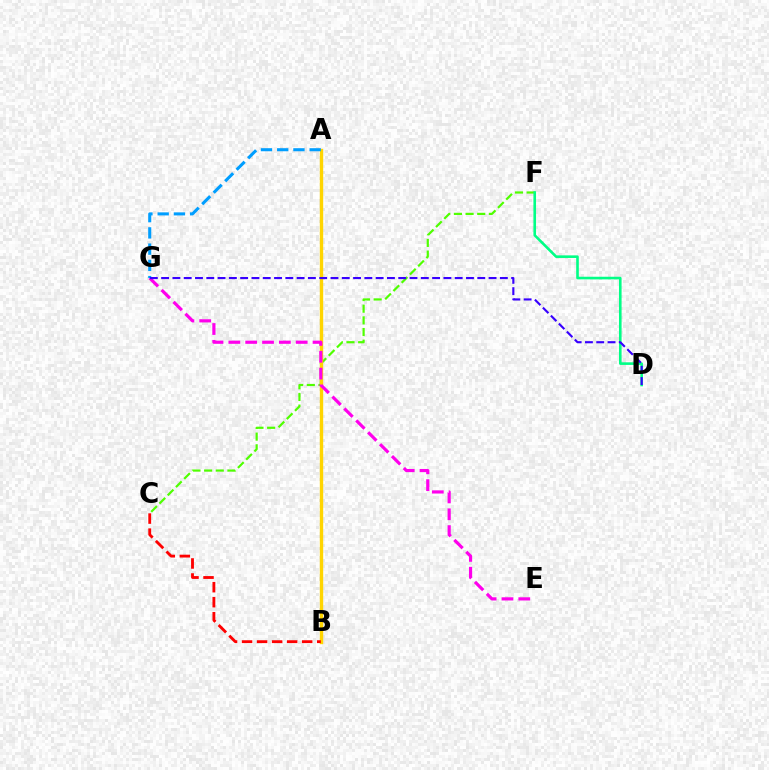{('C', 'F'): [{'color': '#4fff00', 'line_style': 'dashed', 'thickness': 1.58}], ('D', 'F'): [{'color': '#00ff86', 'line_style': 'solid', 'thickness': 1.88}], ('A', 'B'): [{'color': '#ffd500', 'line_style': 'solid', 'thickness': 2.43}], ('E', 'G'): [{'color': '#ff00ed', 'line_style': 'dashed', 'thickness': 2.29}], ('A', 'G'): [{'color': '#009eff', 'line_style': 'dashed', 'thickness': 2.21}], ('B', 'C'): [{'color': '#ff0000', 'line_style': 'dashed', 'thickness': 2.04}], ('D', 'G'): [{'color': '#3700ff', 'line_style': 'dashed', 'thickness': 1.53}]}